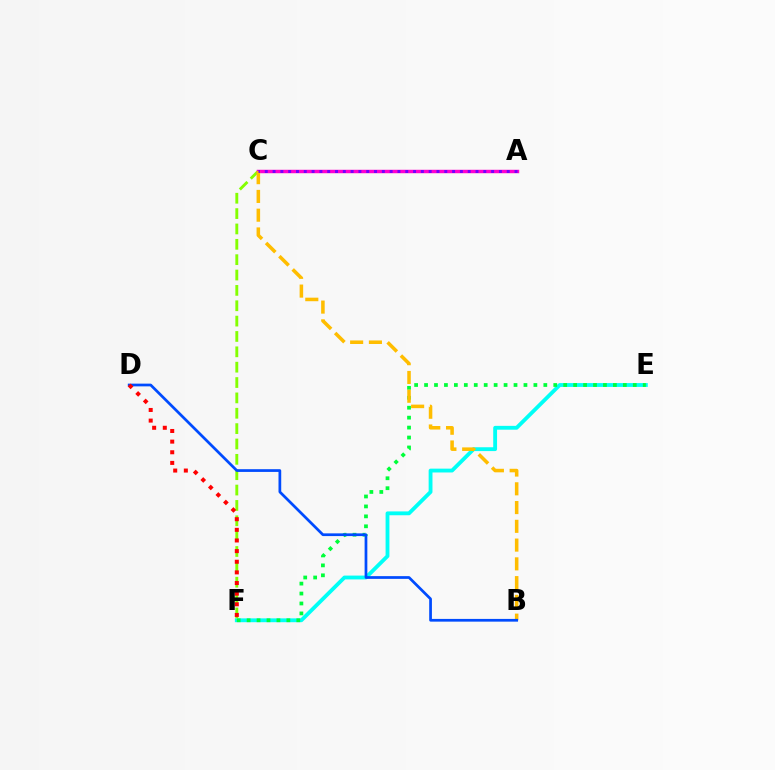{('E', 'F'): [{'color': '#00fff6', 'line_style': 'solid', 'thickness': 2.76}, {'color': '#00ff39', 'line_style': 'dotted', 'thickness': 2.7}], ('C', 'F'): [{'color': '#84ff00', 'line_style': 'dashed', 'thickness': 2.09}], ('A', 'C'): [{'color': '#ff00cf', 'line_style': 'solid', 'thickness': 2.49}, {'color': '#7200ff', 'line_style': 'dotted', 'thickness': 2.12}], ('B', 'C'): [{'color': '#ffbd00', 'line_style': 'dashed', 'thickness': 2.55}], ('B', 'D'): [{'color': '#004bff', 'line_style': 'solid', 'thickness': 1.96}], ('D', 'F'): [{'color': '#ff0000', 'line_style': 'dotted', 'thickness': 2.89}]}